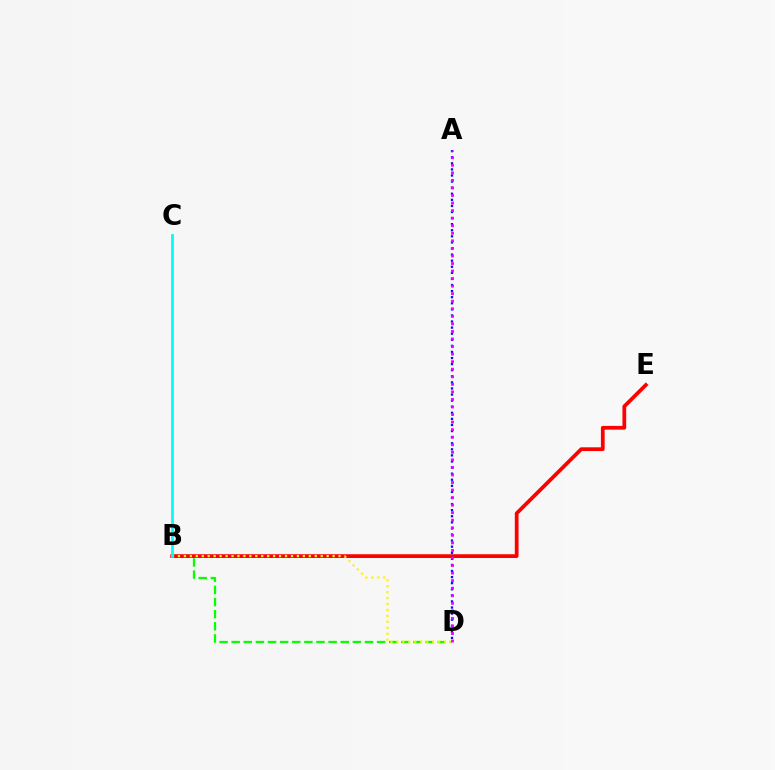{('B', 'D'): [{'color': '#08ff00', 'line_style': 'dashed', 'thickness': 1.65}, {'color': '#fcf500', 'line_style': 'dotted', 'thickness': 1.62}], ('B', 'E'): [{'color': '#ff0000', 'line_style': 'solid', 'thickness': 2.69}], ('A', 'D'): [{'color': '#0010ff', 'line_style': 'dotted', 'thickness': 1.65}, {'color': '#ee00ff', 'line_style': 'dotted', 'thickness': 2.05}], ('B', 'C'): [{'color': '#00fff6', 'line_style': 'solid', 'thickness': 2.03}]}